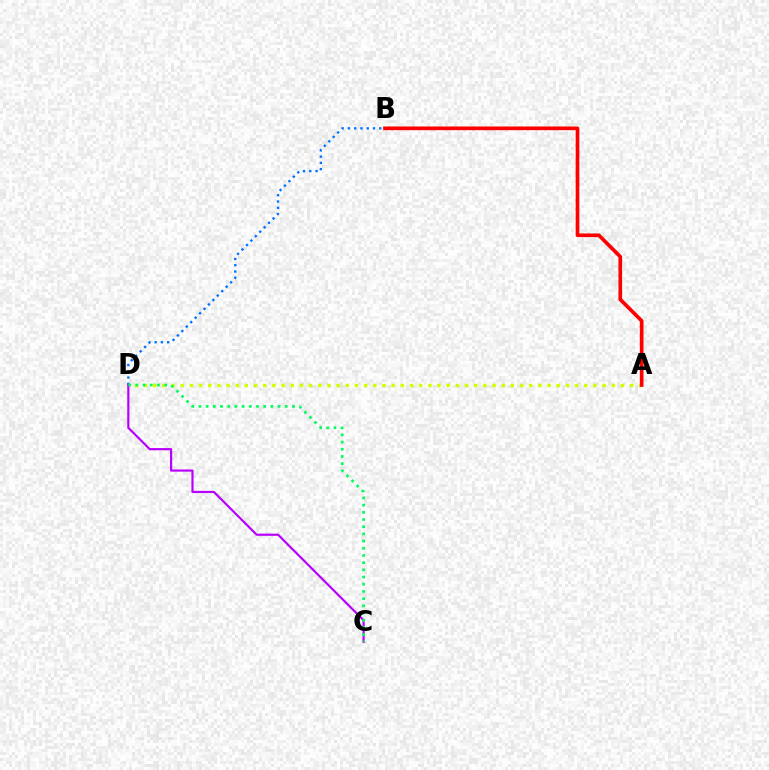{('B', 'D'): [{'color': '#0074ff', 'line_style': 'dotted', 'thickness': 1.7}], ('A', 'D'): [{'color': '#d1ff00', 'line_style': 'dotted', 'thickness': 2.49}], ('A', 'B'): [{'color': '#ff0000', 'line_style': 'solid', 'thickness': 2.64}], ('C', 'D'): [{'color': '#b900ff', 'line_style': 'solid', 'thickness': 1.58}, {'color': '#00ff5c', 'line_style': 'dotted', 'thickness': 1.95}]}